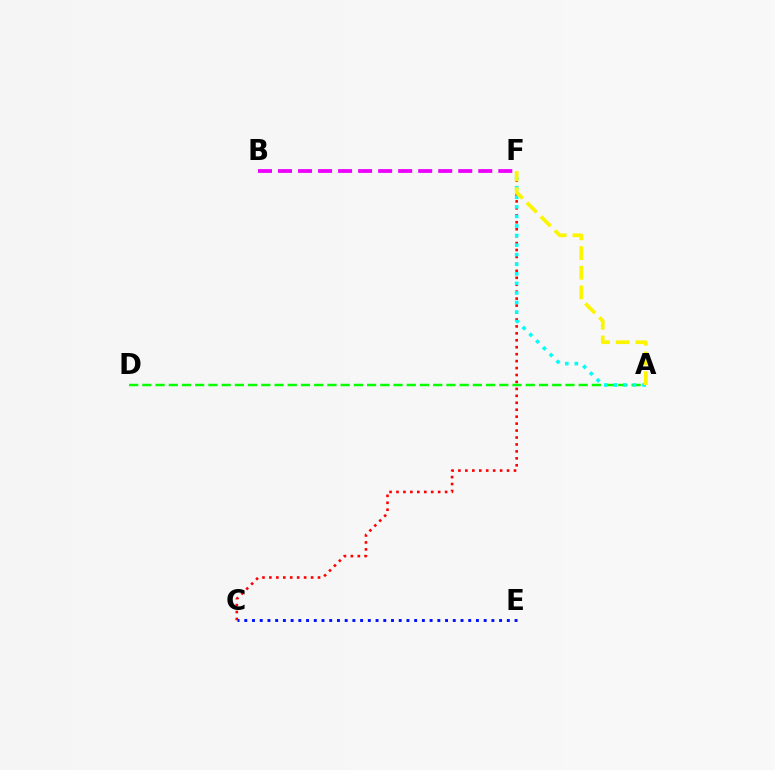{('C', 'F'): [{'color': '#ff0000', 'line_style': 'dotted', 'thickness': 1.89}], ('A', 'D'): [{'color': '#08ff00', 'line_style': 'dashed', 'thickness': 1.8}], ('C', 'E'): [{'color': '#0010ff', 'line_style': 'dotted', 'thickness': 2.1}], ('A', 'F'): [{'color': '#00fff6', 'line_style': 'dotted', 'thickness': 2.6}, {'color': '#fcf500', 'line_style': 'dashed', 'thickness': 2.67}], ('B', 'F'): [{'color': '#ee00ff', 'line_style': 'dashed', 'thickness': 2.72}]}